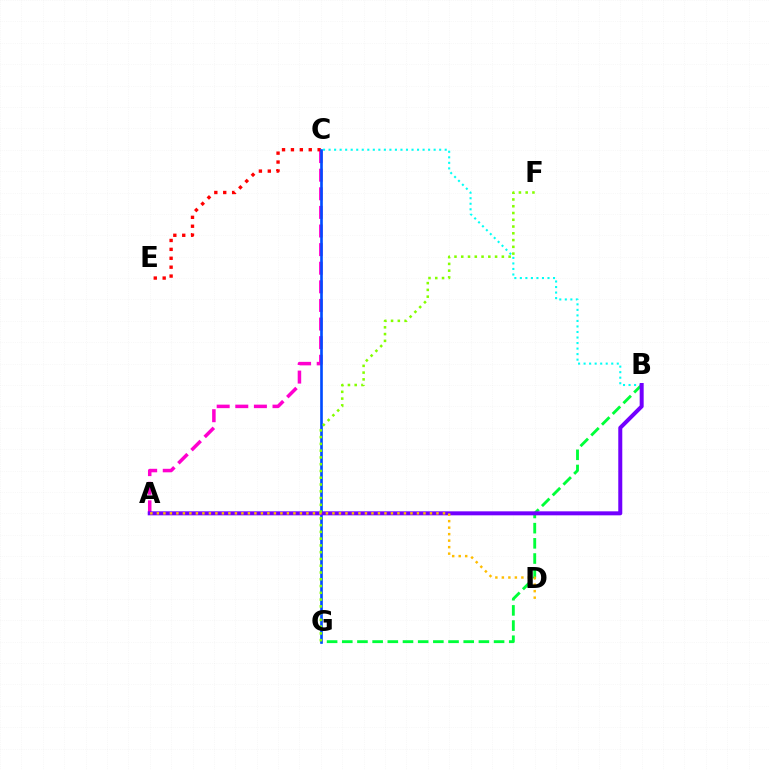{('B', 'G'): [{'color': '#00ff39', 'line_style': 'dashed', 'thickness': 2.06}], ('A', 'C'): [{'color': '#ff00cf', 'line_style': 'dashed', 'thickness': 2.53}], ('B', 'C'): [{'color': '#00fff6', 'line_style': 'dotted', 'thickness': 1.5}], ('C', 'E'): [{'color': '#ff0000', 'line_style': 'dotted', 'thickness': 2.42}], ('C', 'G'): [{'color': '#004bff', 'line_style': 'solid', 'thickness': 1.91}], ('A', 'B'): [{'color': '#7200ff', 'line_style': 'solid', 'thickness': 2.88}], ('A', 'D'): [{'color': '#ffbd00', 'line_style': 'dotted', 'thickness': 1.77}], ('F', 'G'): [{'color': '#84ff00', 'line_style': 'dotted', 'thickness': 1.84}]}